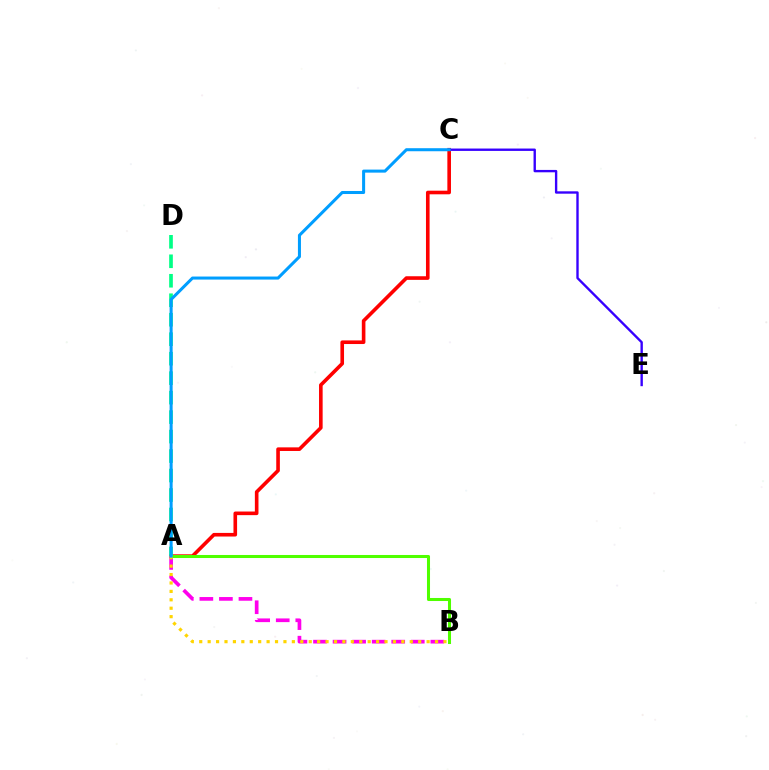{('A', 'C'): [{'color': '#ff0000', 'line_style': 'solid', 'thickness': 2.6}, {'color': '#009eff', 'line_style': 'solid', 'thickness': 2.19}], ('A', 'B'): [{'color': '#ff00ed', 'line_style': 'dashed', 'thickness': 2.66}, {'color': '#4fff00', 'line_style': 'solid', 'thickness': 2.19}, {'color': '#ffd500', 'line_style': 'dotted', 'thickness': 2.29}], ('A', 'D'): [{'color': '#00ff86', 'line_style': 'dashed', 'thickness': 2.65}], ('C', 'E'): [{'color': '#3700ff', 'line_style': 'solid', 'thickness': 1.71}]}